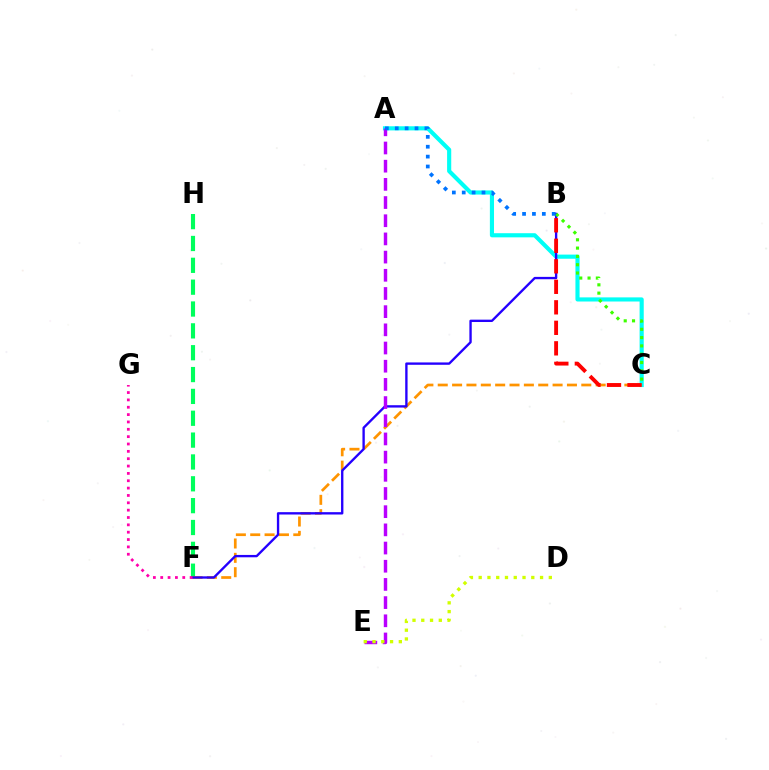{('A', 'C'): [{'color': '#00fff6', 'line_style': 'solid', 'thickness': 2.98}], ('F', 'H'): [{'color': '#00ff5c', 'line_style': 'dashed', 'thickness': 2.97}], ('C', 'F'): [{'color': '#ff9400', 'line_style': 'dashed', 'thickness': 1.95}], ('B', 'F'): [{'color': '#2500ff', 'line_style': 'solid', 'thickness': 1.69}], ('B', 'C'): [{'color': '#3dff00', 'line_style': 'dotted', 'thickness': 2.26}, {'color': '#ff0000', 'line_style': 'dashed', 'thickness': 2.79}], ('A', 'E'): [{'color': '#b900ff', 'line_style': 'dashed', 'thickness': 2.47}], ('F', 'G'): [{'color': '#ff00ac', 'line_style': 'dotted', 'thickness': 2.0}], ('D', 'E'): [{'color': '#d1ff00', 'line_style': 'dotted', 'thickness': 2.38}], ('A', 'B'): [{'color': '#0074ff', 'line_style': 'dotted', 'thickness': 2.69}]}